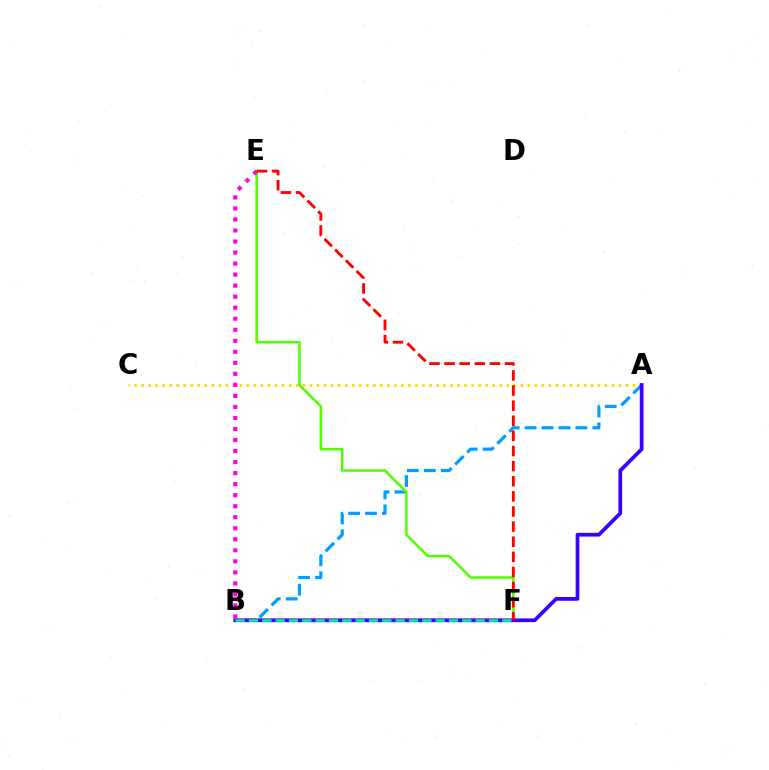{('A', 'C'): [{'color': '#ffd500', 'line_style': 'dotted', 'thickness': 1.91}], ('A', 'B'): [{'color': '#009eff', 'line_style': 'dashed', 'thickness': 2.3}, {'color': '#3700ff', 'line_style': 'solid', 'thickness': 2.69}], ('E', 'F'): [{'color': '#4fff00', 'line_style': 'solid', 'thickness': 1.82}, {'color': '#ff0000', 'line_style': 'dashed', 'thickness': 2.05}], ('B', 'E'): [{'color': '#ff00ed', 'line_style': 'dotted', 'thickness': 3.0}], ('B', 'F'): [{'color': '#00ff86', 'line_style': 'dashed', 'thickness': 1.81}]}